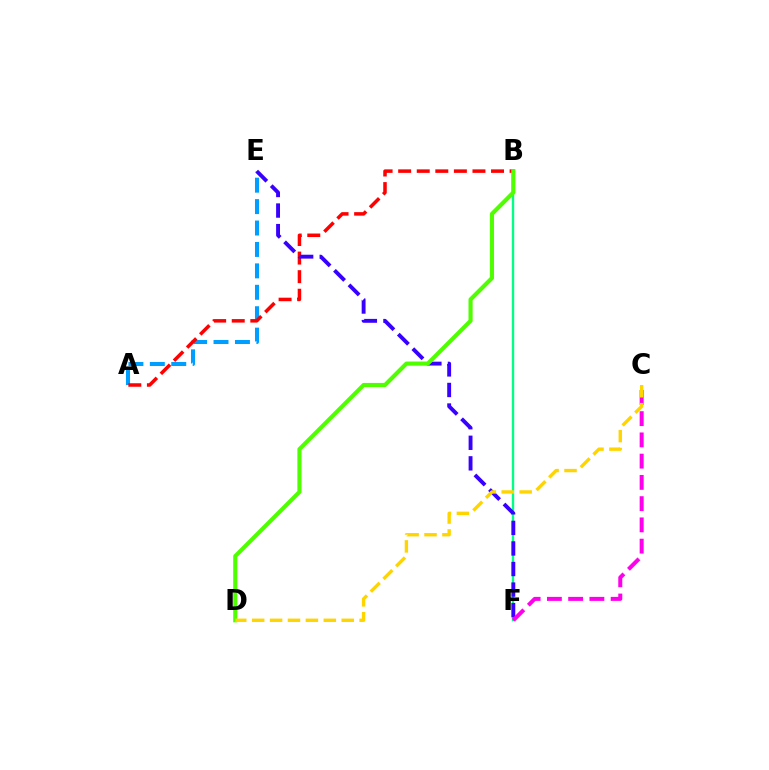{('B', 'F'): [{'color': '#00ff86', 'line_style': 'solid', 'thickness': 1.71}], ('A', 'E'): [{'color': '#009eff', 'line_style': 'dashed', 'thickness': 2.91}], ('A', 'B'): [{'color': '#ff0000', 'line_style': 'dashed', 'thickness': 2.52}], ('E', 'F'): [{'color': '#3700ff', 'line_style': 'dashed', 'thickness': 2.79}], ('B', 'D'): [{'color': '#4fff00', 'line_style': 'solid', 'thickness': 2.98}], ('C', 'F'): [{'color': '#ff00ed', 'line_style': 'dashed', 'thickness': 2.89}], ('C', 'D'): [{'color': '#ffd500', 'line_style': 'dashed', 'thickness': 2.43}]}